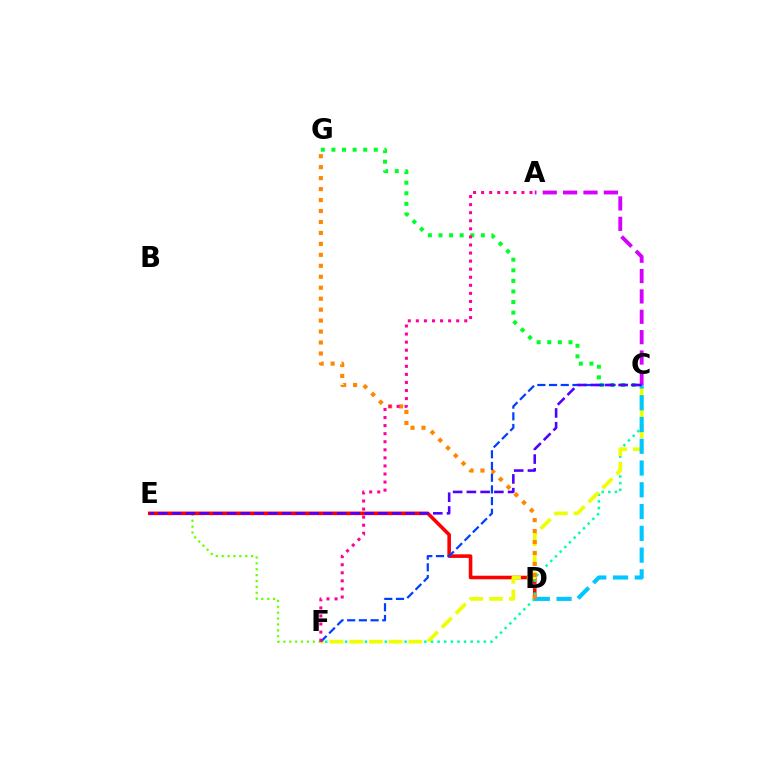{('E', 'F'): [{'color': '#66ff00', 'line_style': 'dotted', 'thickness': 1.6}], ('D', 'E'): [{'color': '#ff0000', 'line_style': 'solid', 'thickness': 2.58}], ('C', 'G'): [{'color': '#00ff27', 'line_style': 'dotted', 'thickness': 2.88}], ('C', 'F'): [{'color': '#00ffaf', 'line_style': 'dotted', 'thickness': 1.8}, {'color': '#eeff00', 'line_style': 'dashed', 'thickness': 2.68}, {'color': '#003fff', 'line_style': 'dashed', 'thickness': 1.59}], ('C', 'D'): [{'color': '#00c7ff', 'line_style': 'dashed', 'thickness': 2.96}], ('A', 'C'): [{'color': '#d600ff', 'line_style': 'dashed', 'thickness': 2.77}], ('D', 'G'): [{'color': '#ff8800', 'line_style': 'dotted', 'thickness': 2.98}], ('A', 'F'): [{'color': '#ff00a0', 'line_style': 'dotted', 'thickness': 2.19}], ('C', 'E'): [{'color': '#4f00ff', 'line_style': 'dashed', 'thickness': 1.87}]}